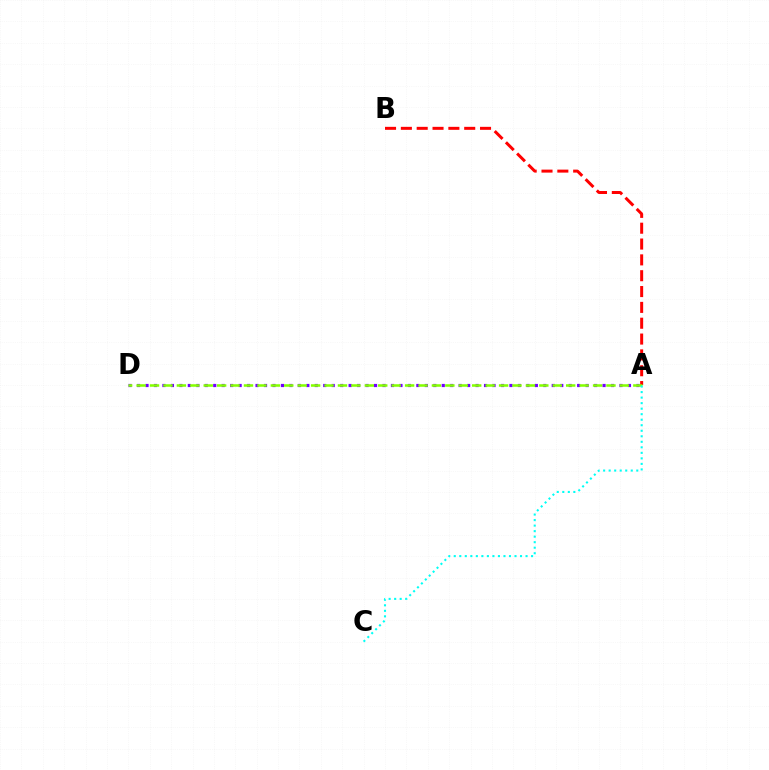{('A', 'D'): [{'color': '#7200ff', 'line_style': 'dotted', 'thickness': 2.3}, {'color': '#84ff00', 'line_style': 'dashed', 'thickness': 1.82}], ('A', 'B'): [{'color': '#ff0000', 'line_style': 'dashed', 'thickness': 2.15}], ('A', 'C'): [{'color': '#00fff6', 'line_style': 'dotted', 'thickness': 1.5}]}